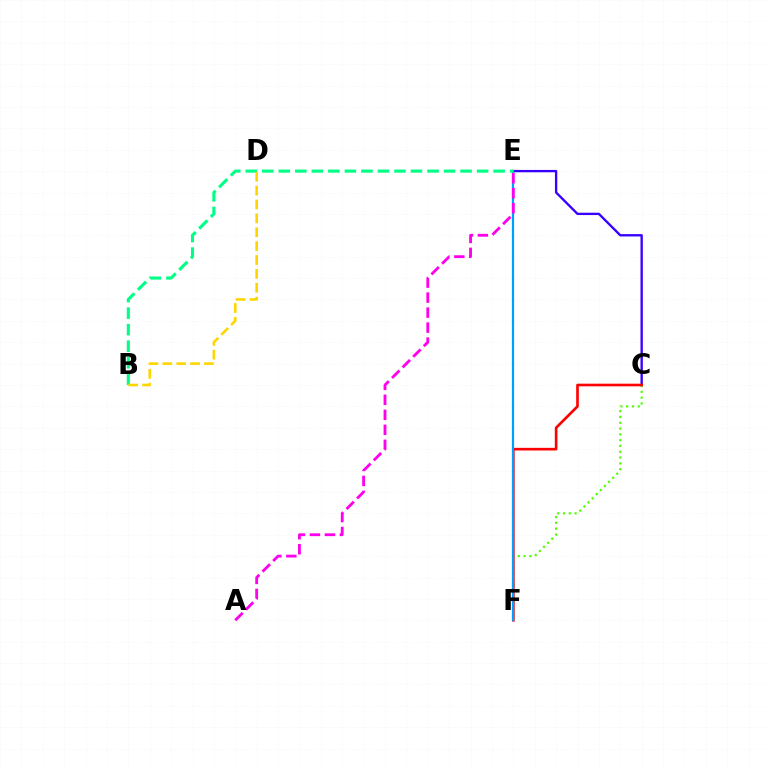{('C', 'E'): [{'color': '#3700ff', 'line_style': 'solid', 'thickness': 1.69}], ('C', 'F'): [{'color': '#4fff00', 'line_style': 'dotted', 'thickness': 1.58}, {'color': '#ff0000', 'line_style': 'solid', 'thickness': 1.91}], ('E', 'F'): [{'color': '#009eff', 'line_style': 'solid', 'thickness': 1.62}], ('B', 'E'): [{'color': '#00ff86', 'line_style': 'dashed', 'thickness': 2.24}], ('B', 'D'): [{'color': '#ffd500', 'line_style': 'dashed', 'thickness': 1.89}], ('A', 'E'): [{'color': '#ff00ed', 'line_style': 'dashed', 'thickness': 2.04}]}